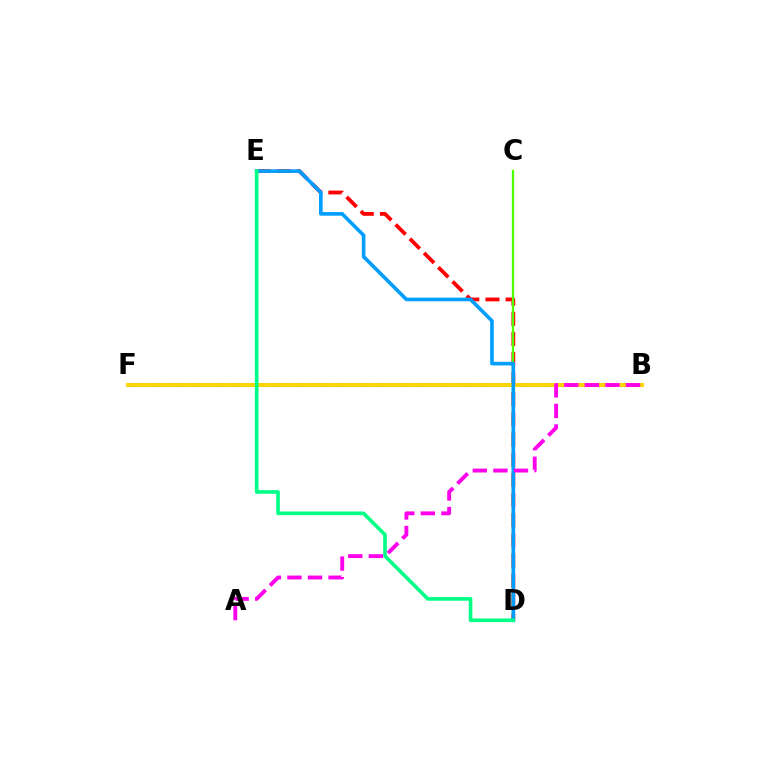{('B', 'F'): [{'color': '#3700ff', 'line_style': 'dashed', 'thickness': 2.8}, {'color': '#ffd500', 'line_style': 'solid', 'thickness': 2.86}], ('D', 'E'): [{'color': '#ff0000', 'line_style': 'dashed', 'thickness': 2.74}, {'color': '#009eff', 'line_style': 'solid', 'thickness': 2.61}, {'color': '#00ff86', 'line_style': 'solid', 'thickness': 2.62}], ('C', 'D'): [{'color': '#4fff00', 'line_style': 'solid', 'thickness': 1.65}], ('A', 'B'): [{'color': '#ff00ed', 'line_style': 'dashed', 'thickness': 2.79}]}